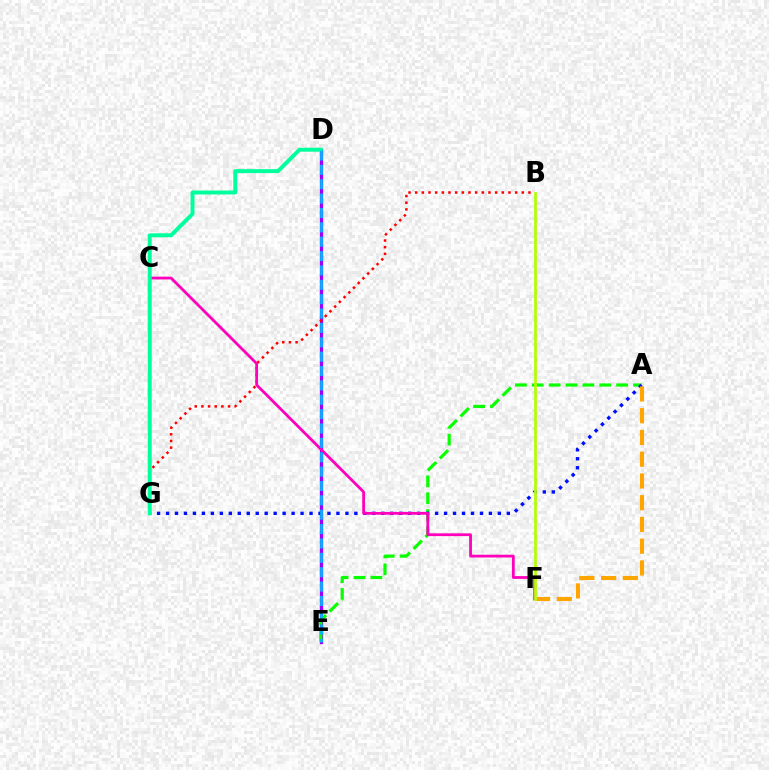{('D', 'E'): [{'color': '#9b00ff', 'line_style': 'solid', 'thickness': 2.39}, {'color': '#00b5ff', 'line_style': 'dashed', 'thickness': 1.95}], ('A', 'E'): [{'color': '#08ff00', 'line_style': 'dashed', 'thickness': 2.29}], ('B', 'G'): [{'color': '#ff0000', 'line_style': 'dotted', 'thickness': 1.81}], ('A', 'G'): [{'color': '#0010ff', 'line_style': 'dotted', 'thickness': 2.44}], ('C', 'F'): [{'color': '#ff00bd', 'line_style': 'solid', 'thickness': 2.01}], ('D', 'G'): [{'color': '#00ff9d', 'line_style': 'solid', 'thickness': 2.84}], ('A', 'F'): [{'color': '#ffa500', 'line_style': 'dashed', 'thickness': 2.95}], ('B', 'F'): [{'color': '#b3ff00', 'line_style': 'solid', 'thickness': 1.97}]}